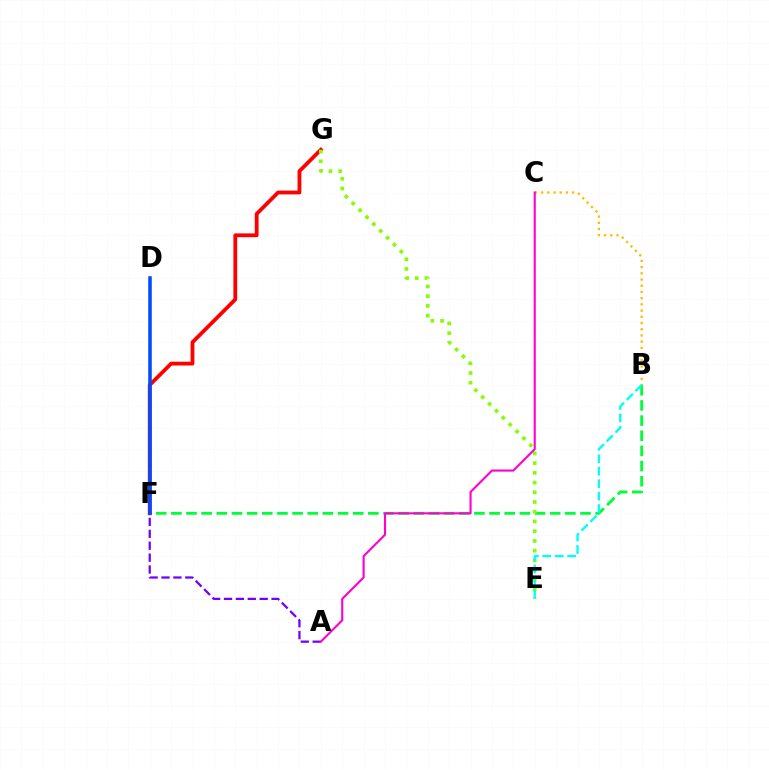{('B', 'C'): [{'color': '#ffbd00', 'line_style': 'dotted', 'thickness': 1.69}], ('B', 'F'): [{'color': '#00ff39', 'line_style': 'dashed', 'thickness': 2.06}], ('F', 'G'): [{'color': '#ff0000', 'line_style': 'solid', 'thickness': 2.73}], ('E', 'G'): [{'color': '#84ff00', 'line_style': 'dotted', 'thickness': 2.64}], ('A', 'F'): [{'color': '#7200ff', 'line_style': 'dashed', 'thickness': 1.62}], ('A', 'C'): [{'color': '#ff00cf', 'line_style': 'solid', 'thickness': 1.52}], ('B', 'E'): [{'color': '#00fff6', 'line_style': 'dashed', 'thickness': 1.69}], ('D', 'F'): [{'color': '#004bff', 'line_style': 'solid', 'thickness': 2.55}]}